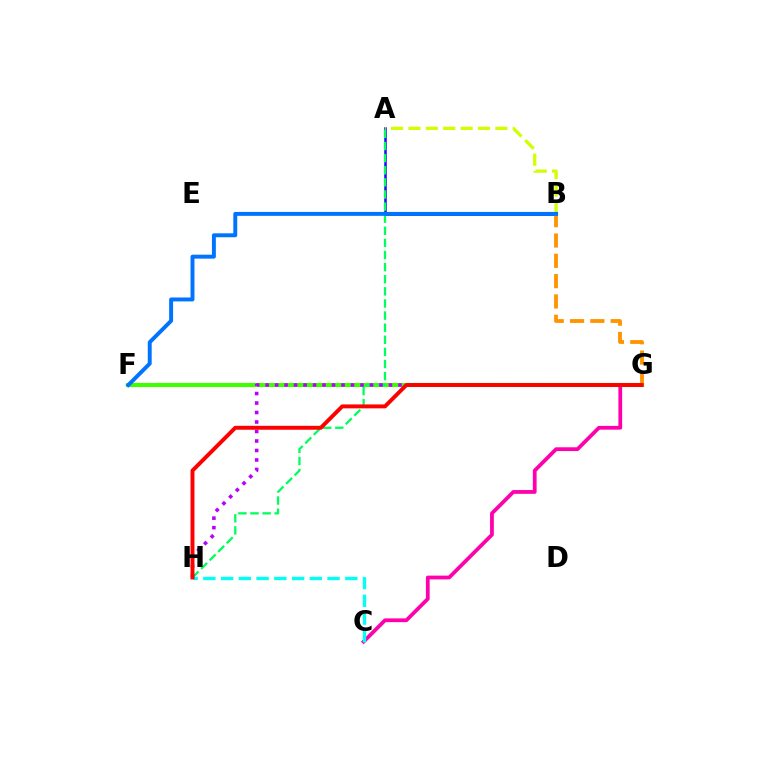{('C', 'G'): [{'color': '#ff00ac', 'line_style': 'solid', 'thickness': 2.71}], ('A', 'B'): [{'color': '#2500ff', 'line_style': 'solid', 'thickness': 1.81}, {'color': '#d1ff00', 'line_style': 'dashed', 'thickness': 2.36}], ('B', 'G'): [{'color': '#ff9400', 'line_style': 'dashed', 'thickness': 2.76}], ('F', 'G'): [{'color': '#3dff00', 'line_style': 'solid', 'thickness': 2.95}], ('A', 'H'): [{'color': '#00ff5c', 'line_style': 'dashed', 'thickness': 1.65}], ('G', 'H'): [{'color': '#b900ff', 'line_style': 'dotted', 'thickness': 2.58}, {'color': '#ff0000', 'line_style': 'solid', 'thickness': 2.83}], ('C', 'H'): [{'color': '#00fff6', 'line_style': 'dashed', 'thickness': 2.41}], ('B', 'F'): [{'color': '#0074ff', 'line_style': 'solid', 'thickness': 2.83}]}